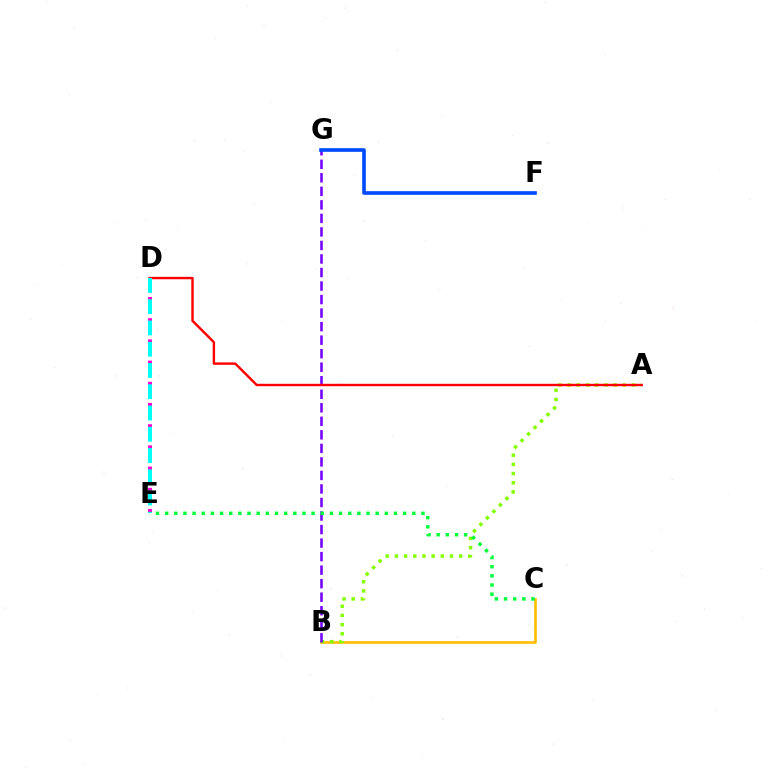{('B', 'C'): [{'color': '#ffbd00', 'line_style': 'solid', 'thickness': 1.9}], ('A', 'B'): [{'color': '#84ff00', 'line_style': 'dotted', 'thickness': 2.49}], ('B', 'G'): [{'color': '#7200ff', 'line_style': 'dashed', 'thickness': 1.84}], ('D', 'E'): [{'color': '#ff00cf', 'line_style': 'dotted', 'thickness': 2.88}, {'color': '#00fff6', 'line_style': 'dashed', 'thickness': 2.89}], ('F', 'G'): [{'color': '#004bff', 'line_style': 'solid', 'thickness': 2.62}], ('A', 'D'): [{'color': '#ff0000', 'line_style': 'solid', 'thickness': 1.73}], ('C', 'E'): [{'color': '#00ff39', 'line_style': 'dotted', 'thickness': 2.49}]}